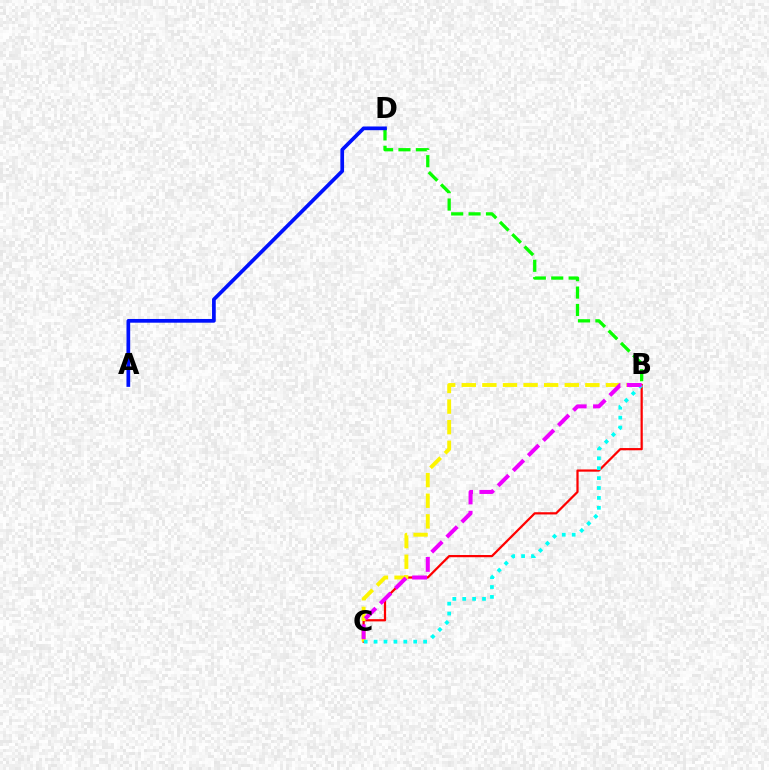{('B', 'D'): [{'color': '#08ff00', 'line_style': 'dashed', 'thickness': 2.36}], ('A', 'D'): [{'color': '#0010ff', 'line_style': 'solid', 'thickness': 2.67}], ('B', 'C'): [{'color': '#ff0000', 'line_style': 'solid', 'thickness': 1.61}, {'color': '#fcf500', 'line_style': 'dashed', 'thickness': 2.8}, {'color': '#00fff6', 'line_style': 'dotted', 'thickness': 2.69}, {'color': '#ee00ff', 'line_style': 'dashed', 'thickness': 2.89}]}